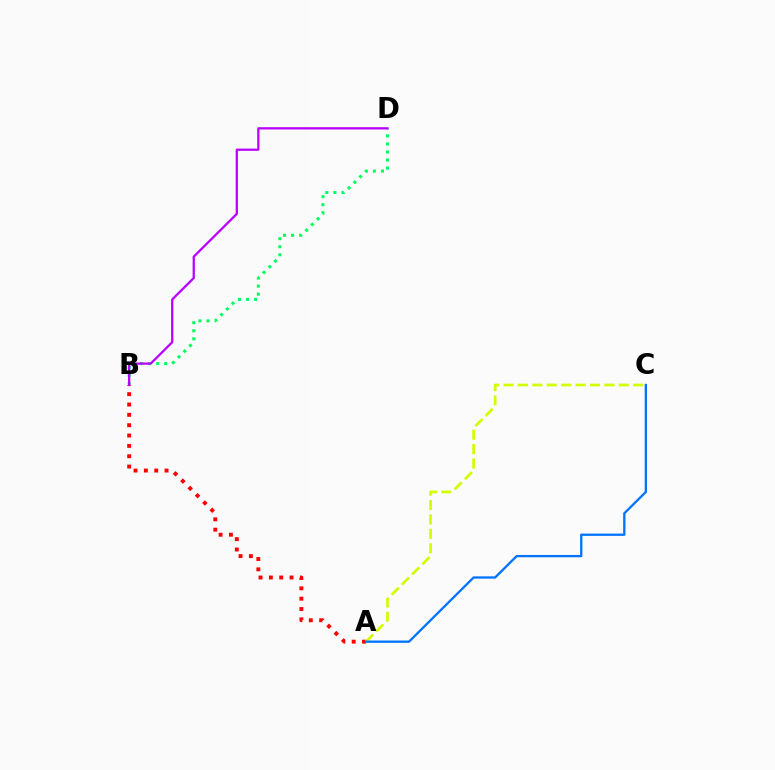{('A', 'B'): [{'color': '#ff0000', 'line_style': 'dotted', 'thickness': 2.81}], ('B', 'D'): [{'color': '#00ff5c', 'line_style': 'dotted', 'thickness': 2.19}, {'color': '#b900ff', 'line_style': 'solid', 'thickness': 1.63}], ('A', 'C'): [{'color': '#d1ff00', 'line_style': 'dashed', 'thickness': 1.96}, {'color': '#0074ff', 'line_style': 'solid', 'thickness': 1.66}]}